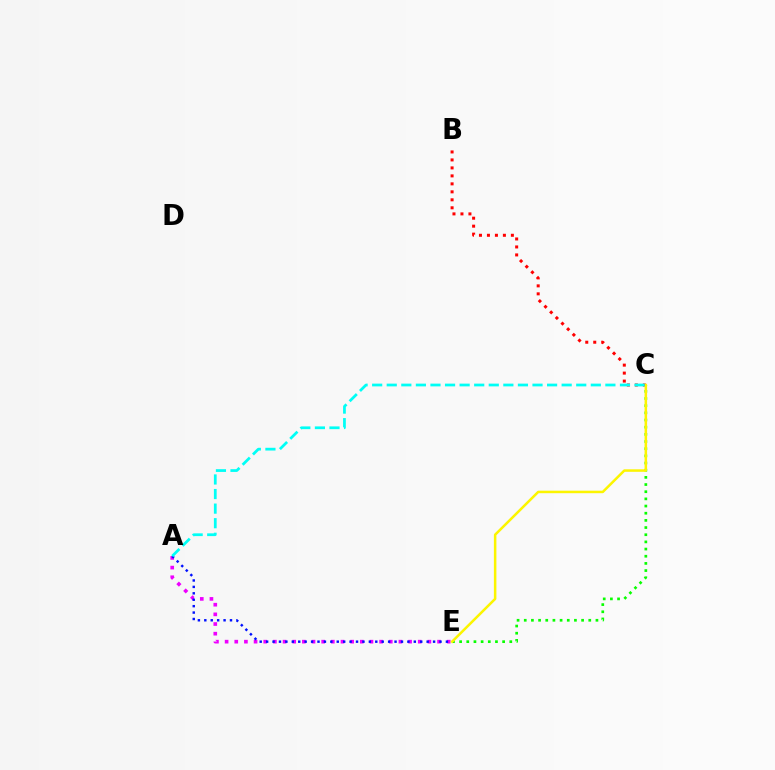{('B', 'C'): [{'color': '#ff0000', 'line_style': 'dotted', 'thickness': 2.17}], ('A', 'E'): [{'color': '#ee00ff', 'line_style': 'dotted', 'thickness': 2.62}, {'color': '#0010ff', 'line_style': 'dotted', 'thickness': 1.74}], ('C', 'E'): [{'color': '#08ff00', 'line_style': 'dotted', 'thickness': 1.95}, {'color': '#fcf500', 'line_style': 'solid', 'thickness': 1.81}], ('A', 'C'): [{'color': '#00fff6', 'line_style': 'dashed', 'thickness': 1.98}]}